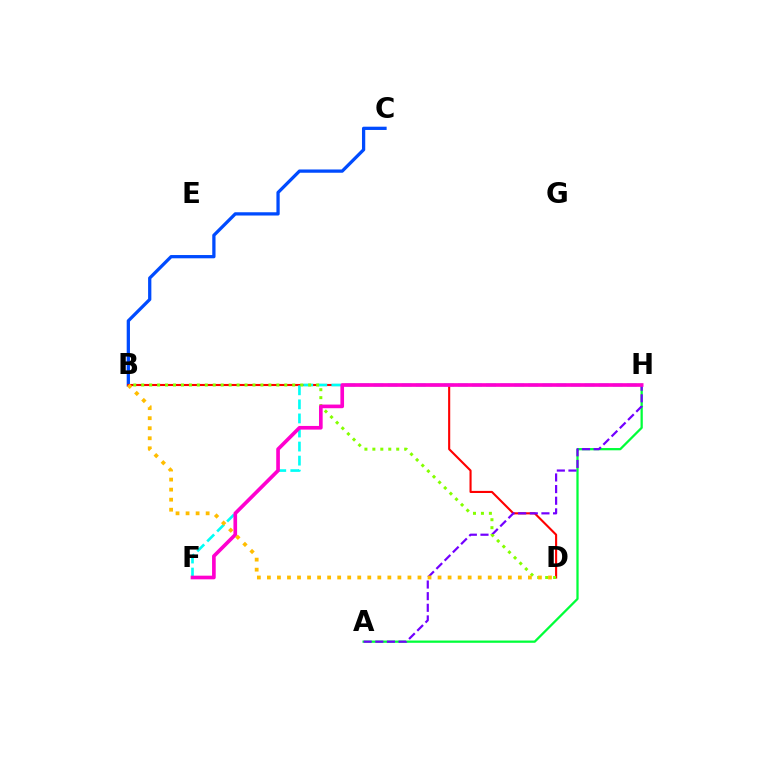{('A', 'H'): [{'color': '#00ff39', 'line_style': 'solid', 'thickness': 1.63}, {'color': '#7200ff', 'line_style': 'dashed', 'thickness': 1.58}], ('B', 'C'): [{'color': '#004bff', 'line_style': 'solid', 'thickness': 2.35}], ('B', 'D'): [{'color': '#ff0000', 'line_style': 'solid', 'thickness': 1.52}, {'color': '#84ff00', 'line_style': 'dotted', 'thickness': 2.16}, {'color': '#ffbd00', 'line_style': 'dotted', 'thickness': 2.73}], ('F', 'H'): [{'color': '#00fff6', 'line_style': 'dashed', 'thickness': 1.91}, {'color': '#ff00cf', 'line_style': 'solid', 'thickness': 2.63}]}